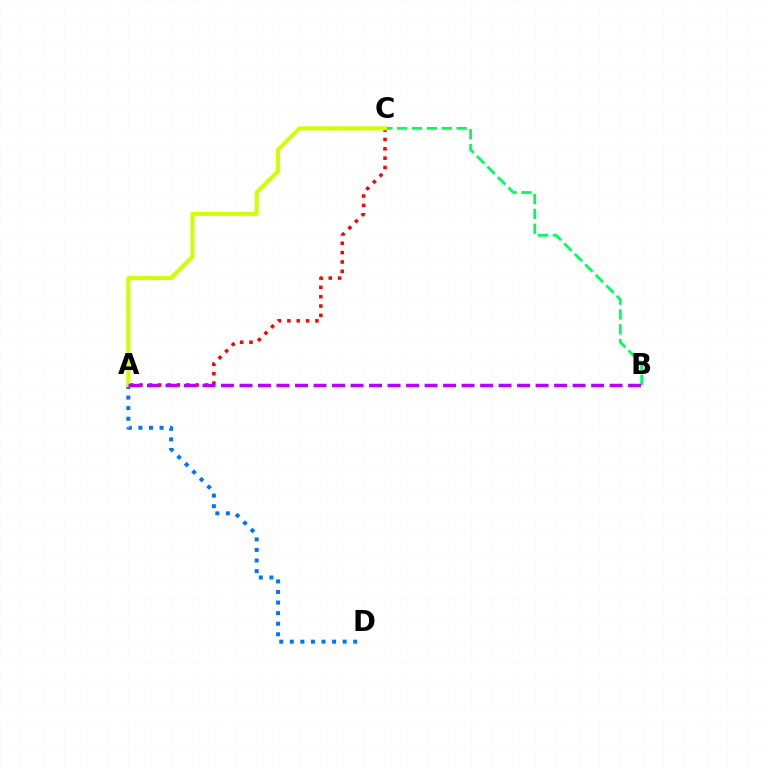{('A', 'C'): [{'color': '#ff0000', 'line_style': 'dotted', 'thickness': 2.54}, {'color': '#d1ff00', 'line_style': 'solid', 'thickness': 2.91}], ('A', 'D'): [{'color': '#0074ff', 'line_style': 'dotted', 'thickness': 2.87}], ('B', 'C'): [{'color': '#00ff5c', 'line_style': 'dashed', 'thickness': 2.02}], ('A', 'B'): [{'color': '#b900ff', 'line_style': 'dashed', 'thickness': 2.51}]}